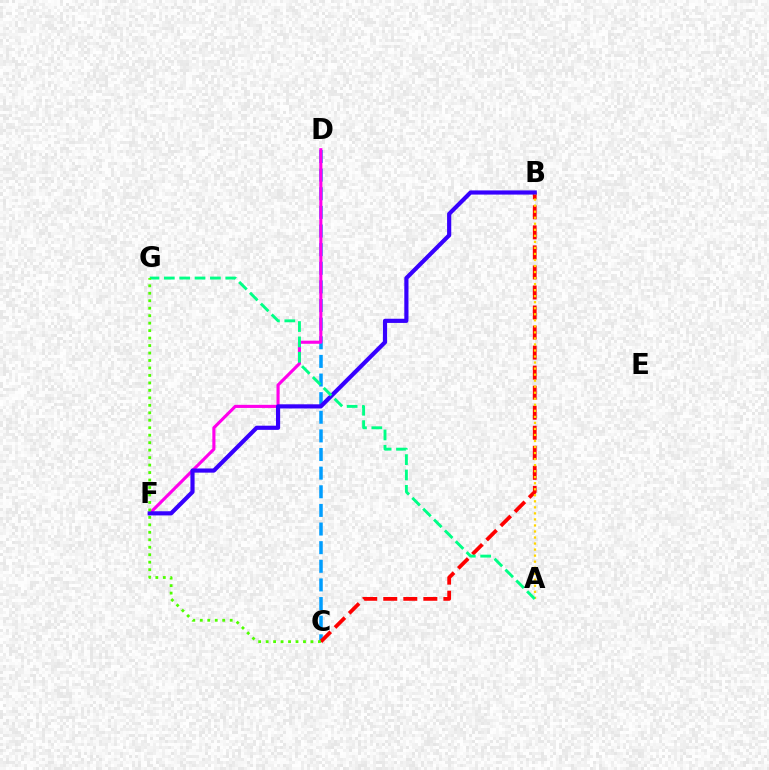{('C', 'D'): [{'color': '#009eff', 'line_style': 'dashed', 'thickness': 2.53}], ('D', 'F'): [{'color': '#ff00ed', 'line_style': 'solid', 'thickness': 2.24}], ('B', 'C'): [{'color': '#ff0000', 'line_style': 'dashed', 'thickness': 2.72}], ('A', 'B'): [{'color': '#ffd500', 'line_style': 'dotted', 'thickness': 1.64}], ('B', 'F'): [{'color': '#3700ff', 'line_style': 'solid', 'thickness': 3.0}], ('A', 'G'): [{'color': '#00ff86', 'line_style': 'dashed', 'thickness': 2.09}], ('C', 'G'): [{'color': '#4fff00', 'line_style': 'dotted', 'thickness': 2.03}]}